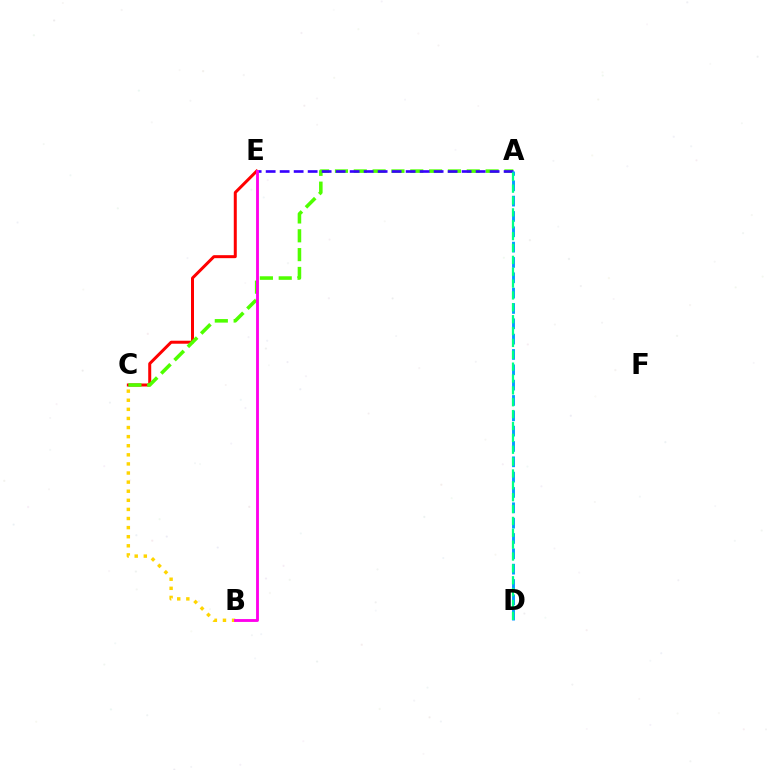{('C', 'E'): [{'color': '#ff0000', 'line_style': 'solid', 'thickness': 2.16}], ('B', 'C'): [{'color': '#ffd500', 'line_style': 'dotted', 'thickness': 2.47}], ('A', 'C'): [{'color': '#4fff00', 'line_style': 'dashed', 'thickness': 2.56}], ('A', 'E'): [{'color': '#3700ff', 'line_style': 'dashed', 'thickness': 1.9}], ('A', 'D'): [{'color': '#009eff', 'line_style': 'dashed', 'thickness': 2.08}, {'color': '#00ff86', 'line_style': 'dashed', 'thickness': 1.61}], ('B', 'E'): [{'color': '#ff00ed', 'line_style': 'solid', 'thickness': 2.05}]}